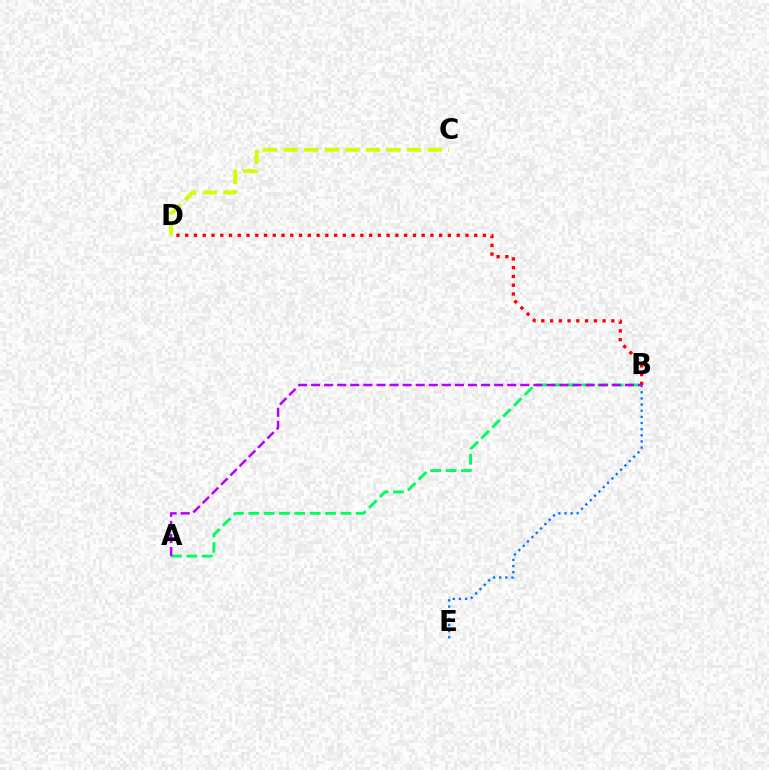{('B', 'D'): [{'color': '#ff0000', 'line_style': 'dotted', 'thickness': 2.38}], ('B', 'E'): [{'color': '#0074ff', 'line_style': 'dotted', 'thickness': 1.67}], ('A', 'B'): [{'color': '#00ff5c', 'line_style': 'dashed', 'thickness': 2.09}, {'color': '#b900ff', 'line_style': 'dashed', 'thickness': 1.78}], ('C', 'D'): [{'color': '#d1ff00', 'line_style': 'dashed', 'thickness': 2.8}]}